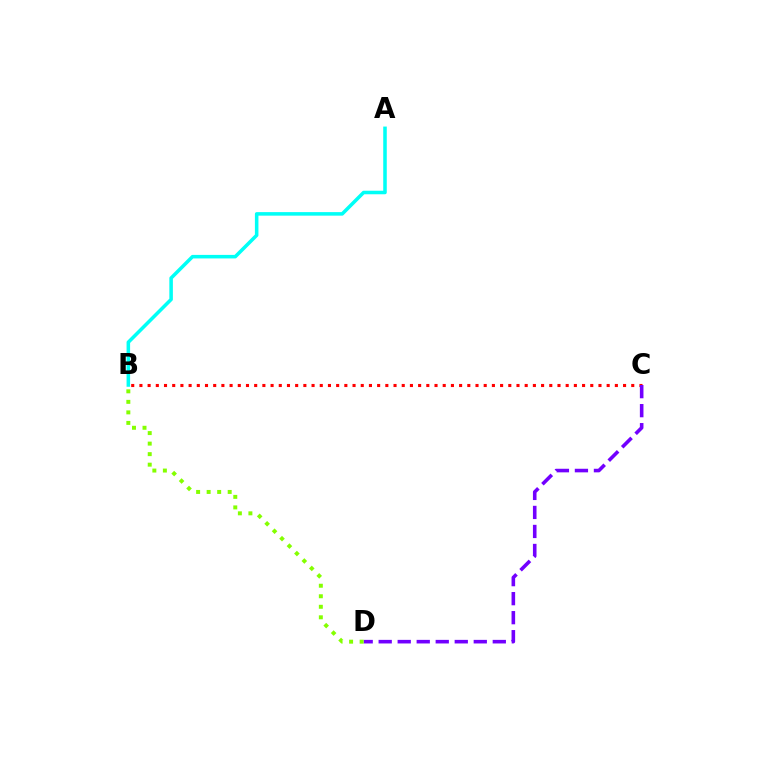{('B', 'C'): [{'color': '#ff0000', 'line_style': 'dotted', 'thickness': 2.23}], ('A', 'B'): [{'color': '#00fff6', 'line_style': 'solid', 'thickness': 2.55}], ('C', 'D'): [{'color': '#7200ff', 'line_style': 'dashed', 'thickness': 2.58}], ('B', 'D'): [{'color': '#84ff00', 'line_style': 'dotted', 'thickness': 2.86}]}